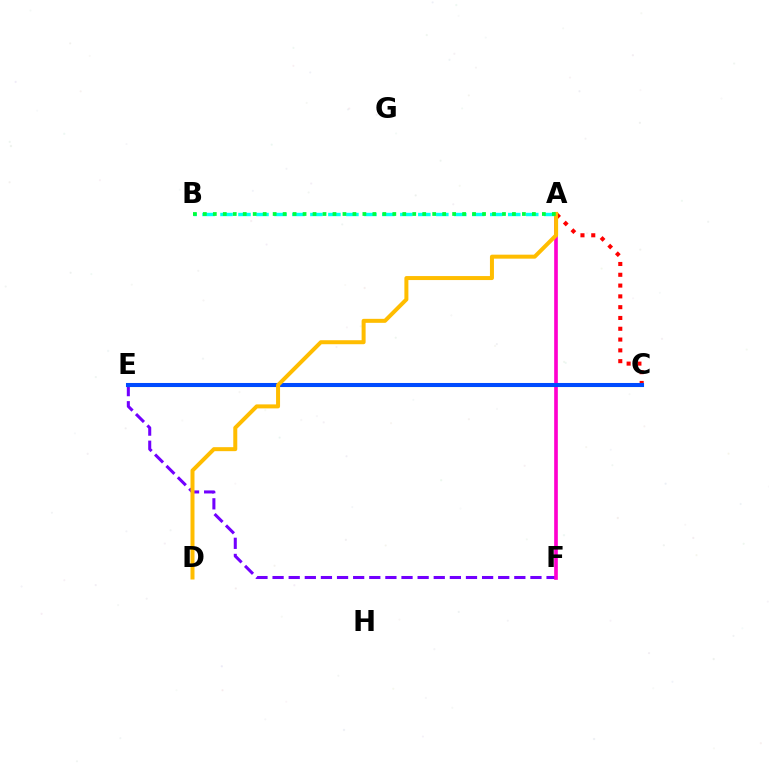{('E', 'F'): [{'color': '#7200ff', 'line_style': 'dashed', 'thickness': 2.19}], ('C', 'E'): [{'color': '#84ff00', 'line_style': 'solid', 'thickness': 2.21}, {'color': '#004bff', 'line_style': 'solid', 'thickness': 2.92}], ('A', 'B'): [{'color': '#00fff6', 'line_style': 'dashed', 'thickness': 2.44}, {'color': '#00ff39', 'line_style': 'dotted', 'thickness': 2.71}], ('A', 'F'): [{'color': '#ff00cf', 'line_style': 'solid', 'thickness': 2.64}], ('A', 'C'): [{'color': '#ff0000', 'line_style': 'dotted', 'thickness': 2.93}], ('A', 'D'): [{'color': '#ffbd00', 'line_style': 'solid', 'thickness': 2.88}]}